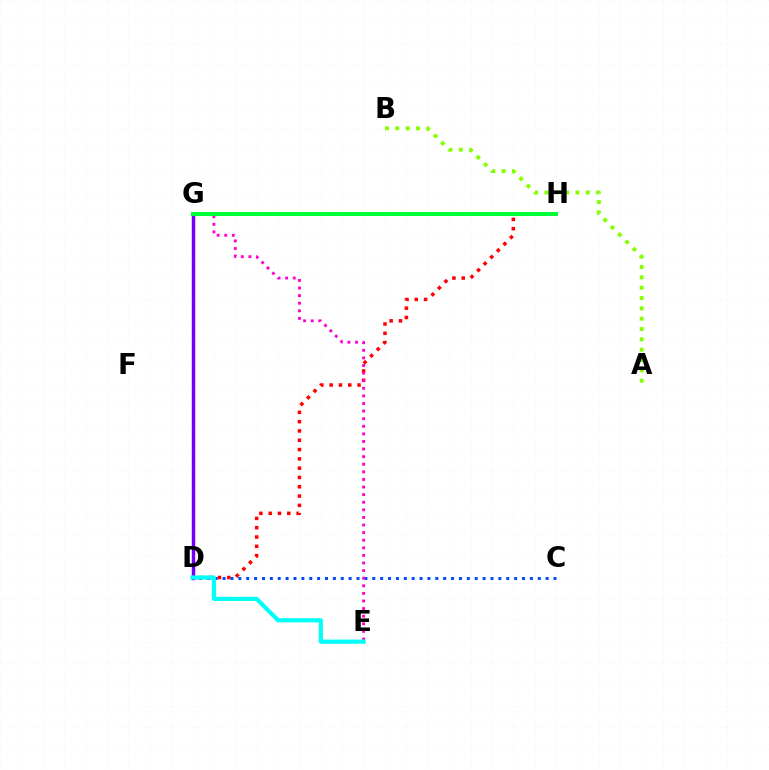{('C', 'D'): [{'color': '#004bff', 'line_style': 'dotted', 'thickness': 2.14}], ('D', 'G'): [{'color': '#7200ff', 'line_style': 'solid', 'thickness': 2.47}], ('G', 'H'): [{'color': '#ffbd00', 'line_style': 'dashed', 'thickness': 1.58}, {'color': '#00ff39', 'line_style': 'solid', 'thickness': 2.9}], ('D', 'H'): [{'color': '#ff0000', 'line_style': 'dotted', 'thickness': 2.53}], ('E', 'G'): [{'color': '#ff00cf', 'line_style': 'dotted', 'thickness': 2.06}], ('D', 'E'): [{'color': '#00fff6', 'line_style': 'solid', 'thickness': 2.99}], ('A', 'B'): [{'color': '#84ff00', 'line_style': 'dotted', 'thickness': 2.81}]}